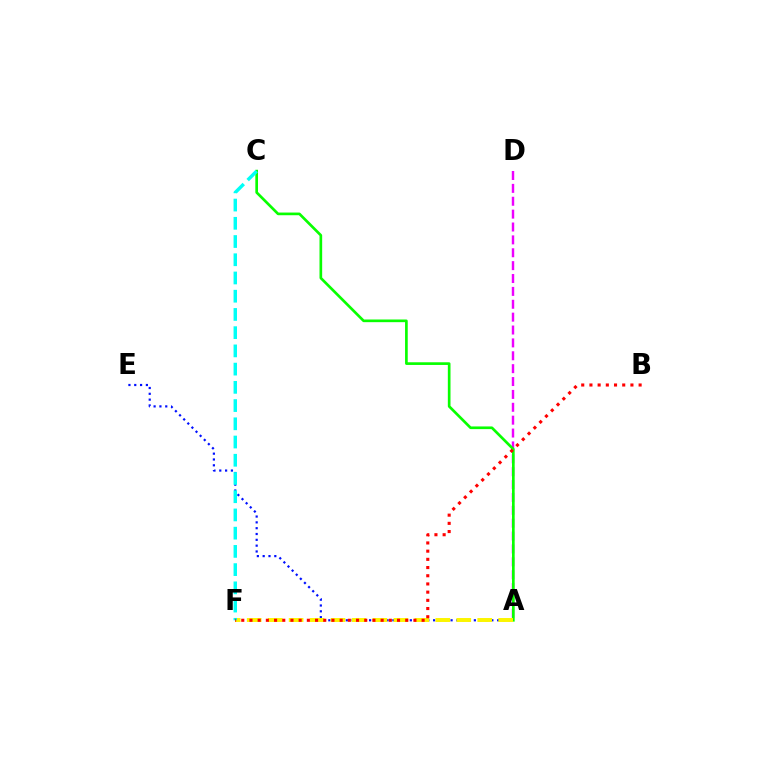{('A', 'D'): [{'color': '#ee00ff', 'line_style': 'dashed', 'thickness': 1.75}], ('A', 'E'): [{'color': '#0010ff', 'line_style': 'dotted', 'thickness': 1.58}], ('A', 'C'): [{'color': '#08ff00', 'line_style': 'solid', 'thickness': 1.92}], ('A', 'F'): [{'color': '#fcf500', 'line_style': 'dashed', 'thickness': 2.85}], ('C', 'F'): [{'color': '#00fff6', 'line_style': 'dashed', 'thickness': 2.48}], ('B', 'F'): [{'color': '#ff0000', 'line_style': 'dotted', 'thickness': 2.23}]}